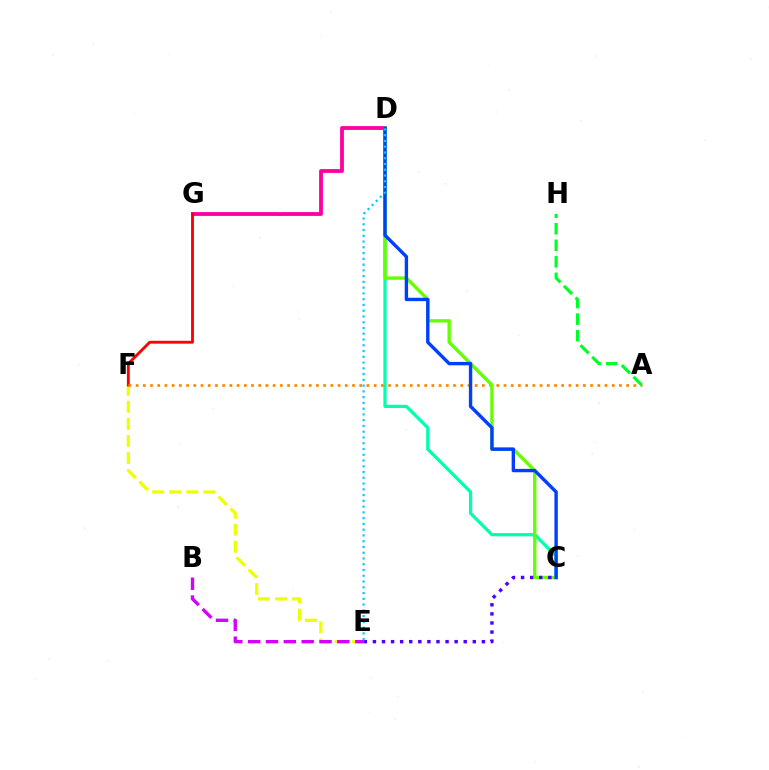{('E', 'F'): [{'color': '#eeff00', 'line_style': 'dashed', 'thickness': 2.32}], ('D', 'G'): [{'color': '#ff00a0', 'line_style': 'solid', 'thickness': 2.75}], ('B', 'E'): [{'color': '#d600ff', 'line_style': 'dashed', 'thickness': 2.42}], ('C', 'D'): [{'color': '#00ffaf', 'line_style': 'solid', 'thickness': 2.34}, {'color': '#66ff00', 'line_style': 'solid', 'thickness': 2.42}, {'color': '#003fff', 'line_style': 'solid', 'thickness': 2.43}], ('F', 'G'): [{'color': '#ff0000', 'line_style': 'solid', 'thickness': 2.06}], ('A', 'F'): [{'color': '#ff8800', 'line_style': 'dotted', 'thickness': 1.96}], ('C', 'E'): [{'color': '#4f00ff', 'line_style': 'dotted', 'thickness': 2.47}], ('D', 'E'): [{'color': '#00c7ff', 'line_style': 'dotted', 'thickness': 1.57}], ('A', 'H'): [{'color': '#00ff27', 'line_style': 'dashed', 'thickness': 2.25}]}